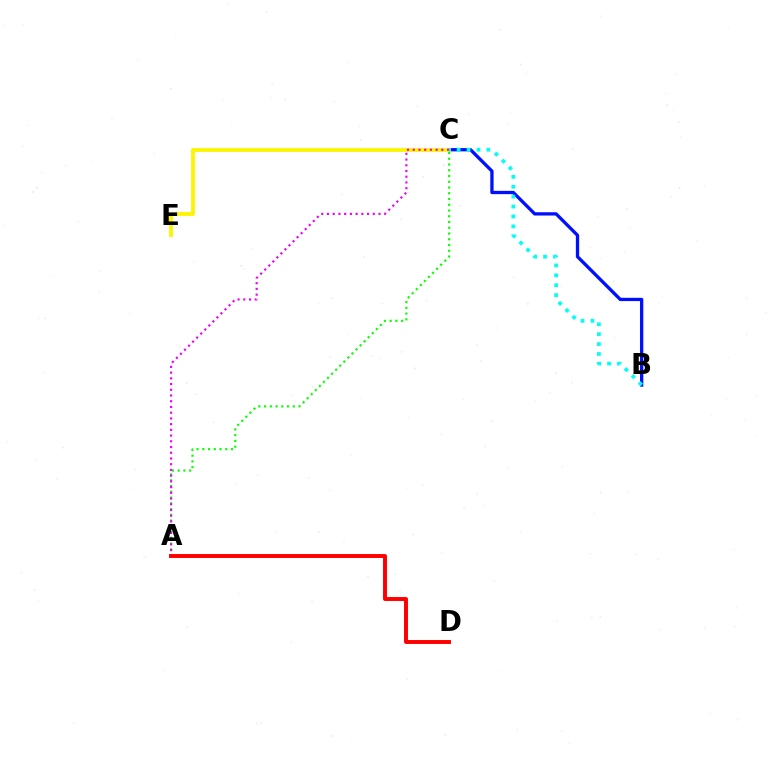{('B', 'C'): [{'color': '#0010ff', 'line_style': 'solid', 'thickness': 2.37}, {'color': '#00fff6', 'line_style': 'dotted', 'thickness': 2.69}], ('C', 'E'): [{'color': '#fcf500', 'line_style': 'solid', 'thickness': 2.74}], ('A', 'C'): [{'color': '#08ff00', 'line_style': 'dotted', 'thickness': 1.56}, {'color': '#ee00ff', 'line_style': 'dotted', 'thickness': 1.56}], ('A', 'D'): [{'color': '#ff0000', 'line_style': 'solid', 'thickness': 2.83}]}